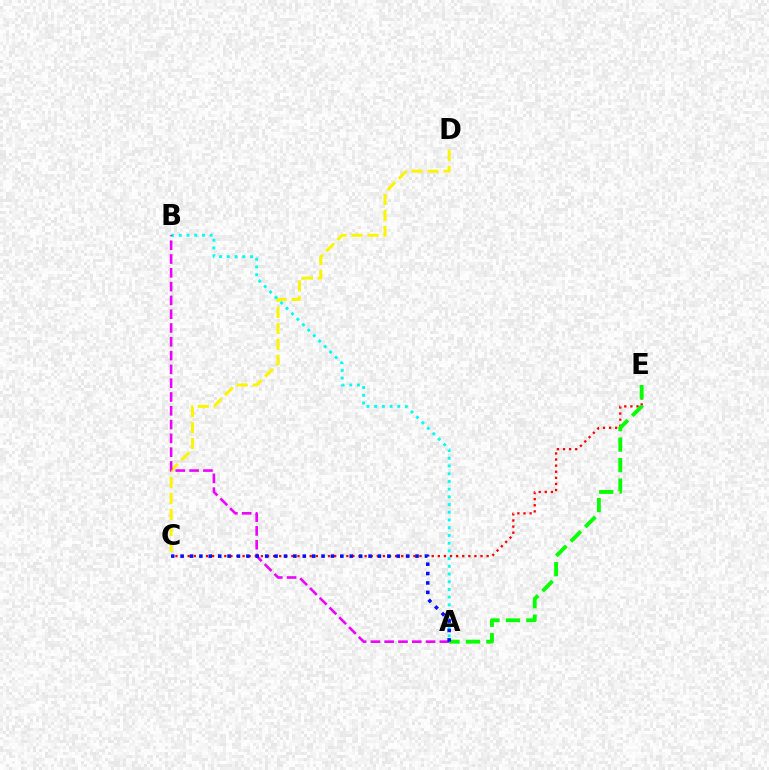{('C', 'D'): [{'color': '#fcf500', 'line_style': 'dashed', 'thickness': 2.17}], ('C', 'E'): [{'color': '#ff0000', 'line_style': 'dotted', 'thickness': 1.66}], ('A', 'E'): [{'color': '#08ff00', 'line_style': 'dashed', 'thickness': 2.78}], ('A', 'B'): [{'color': '#00fff6', 'line_style': 'dotted', 'thickness': 2.1}, {'color': '#ee00ff', 'line_style': 'dashed', 'thickness': 1.87}], ('A', 'C'): [{'color': '#0010ff', 'line_style': 'dotted', 'thickness': 2.55}]}